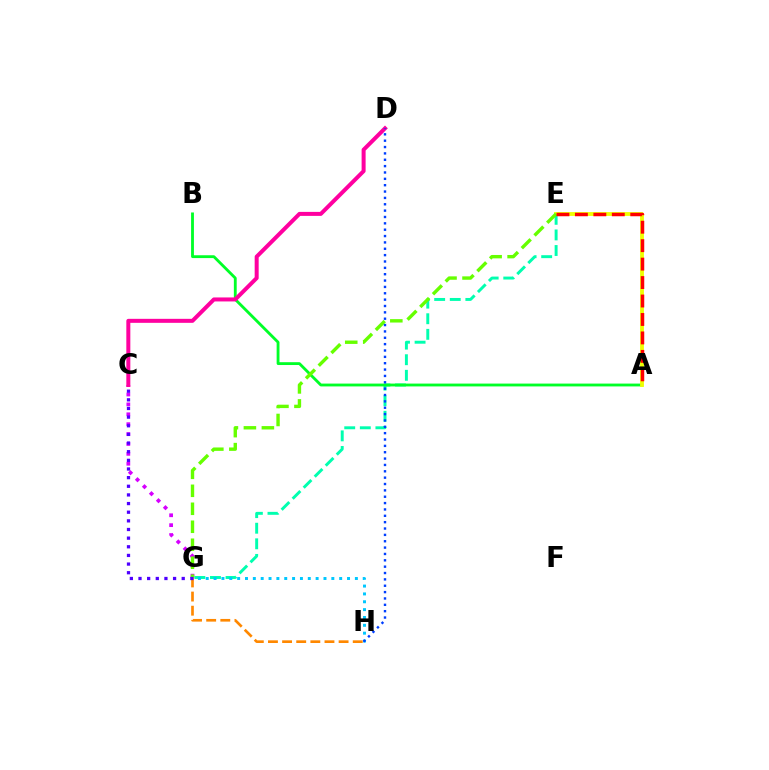{('C', 'G'): [{'color': '#d600ff', 'line_style': 'dotted', 'thickness': 2.69}, {'color': '#4f00ff', 'line_style': 'dotted', 'thickness': 2.35}], ('G', 'H'): [{'color': '#ff8800', 'line_style': 'dashed', 'thickness': 1.92}, {'color': '#00c7ff', 'line_style': 'dotted', 'thickness': 2.13}], ('E', 'G'): [{'color': '#00ffaf', 'line_style': 'dashed', 'thickness': 2.12}, {'color': '#66ff00', 'line_style': 'dashed', 'thickness': 2.44}], ('A', 'B'): [{'color': '#00ff27', 'line_style': 'solid', 'thickness': 2.04}], ('A', 'E'): [{'color': '#eeff00', 'line_style': 'solid', 'thickness': 2.76}, {'color': '#ff0000', 'line_style': 'dashed', 'thickness': 2.51}], ('C', 'D'): [{'color': '#ff00a0', 'line_style': 'solid', 'thickness': 2.88}], ('D', 'H'): [{'color': '#003fff', 'line_style': 'dotted', 'thickness': 1.73}]}